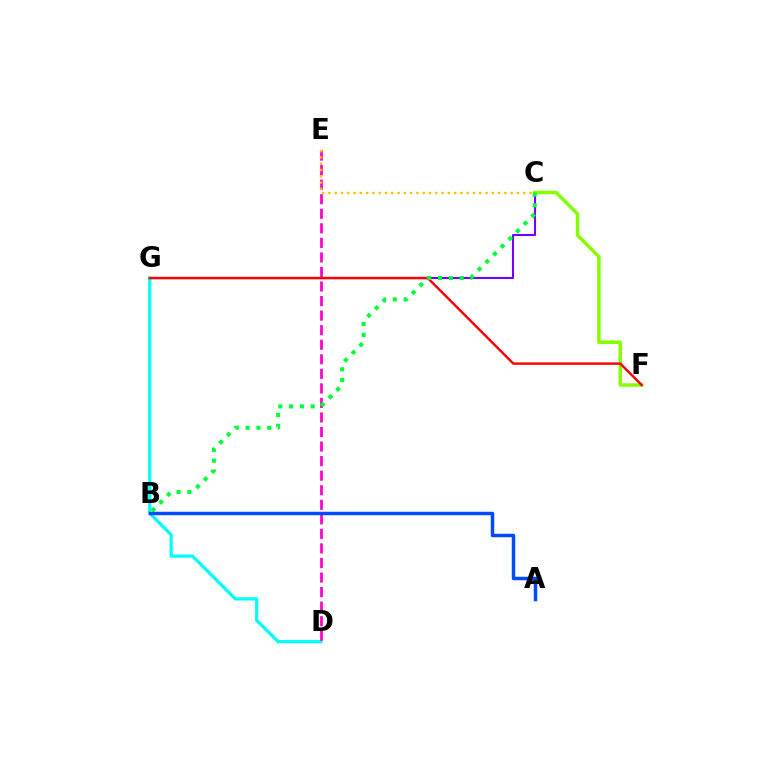{('C', 'G'): [{'color': '#7200ff', 'line_style': 'solid', 'thickness': 1.51}], ('D', 'G'): [{'color': '#00fff6', 'line_style': 'solid', 'thickness': 2.31}], ('D', 'E'): [{'color': '#ff00cf', 'line_style': 'dashed', 'thickness': 1.98}], ('C', 'F'): [{'color': '#84ff00', 'line_style': 'solid', 'thickness': 2.5}], ('C', 'E'): [{'color': '#ffbd00', 'line_style': 'dotted', 'thickness': 1.71}], ('F', 'G'): [{'color': '#ff0000', 'line_style': 'solid', 'thickness': 1.76}], ('B', 'C'): [{'color': '#00ff39', 'line_style': 'dotted', 'thickness': 2.94}], ('A', 'B'): [{'color': '#004bff', 'line_style': 'solid', 'thickness': 2.51}]}